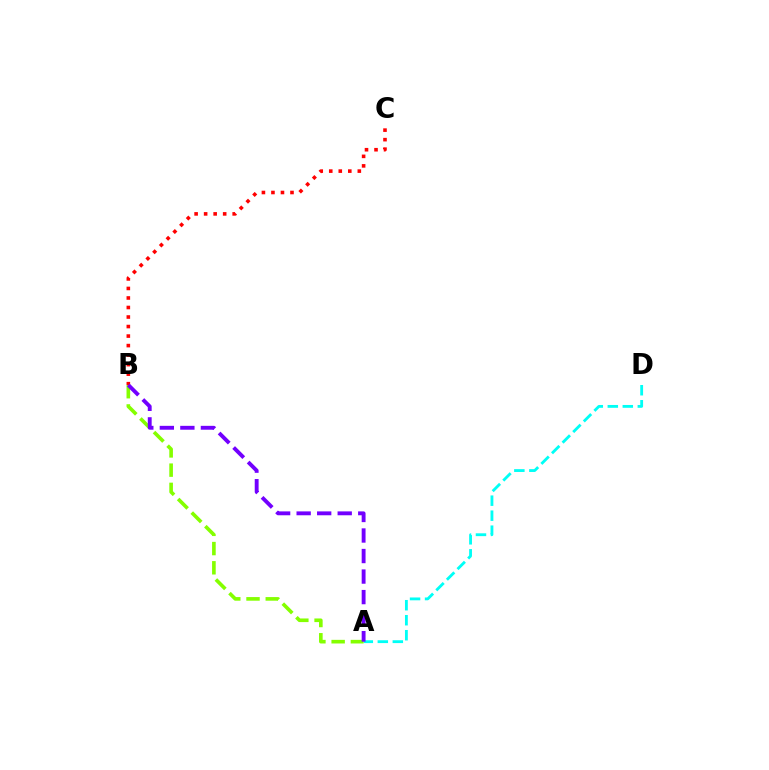{('A', 'D'): [{'color': '#00fff6', 'line_style': 'dashed', 'thickness': 2.04}], ('A', 'B'): [{'color': '#84ff00', 'line_style': 'dashed', 'thickness': 2.61}, {'color': '#7200ff', 'line_style': 'dashed', 'thickness': 2.79}], ('B', 'C'): [{'color': '#ff0000', 'line_style': 'dotted', 'thickness': 2.59}]}